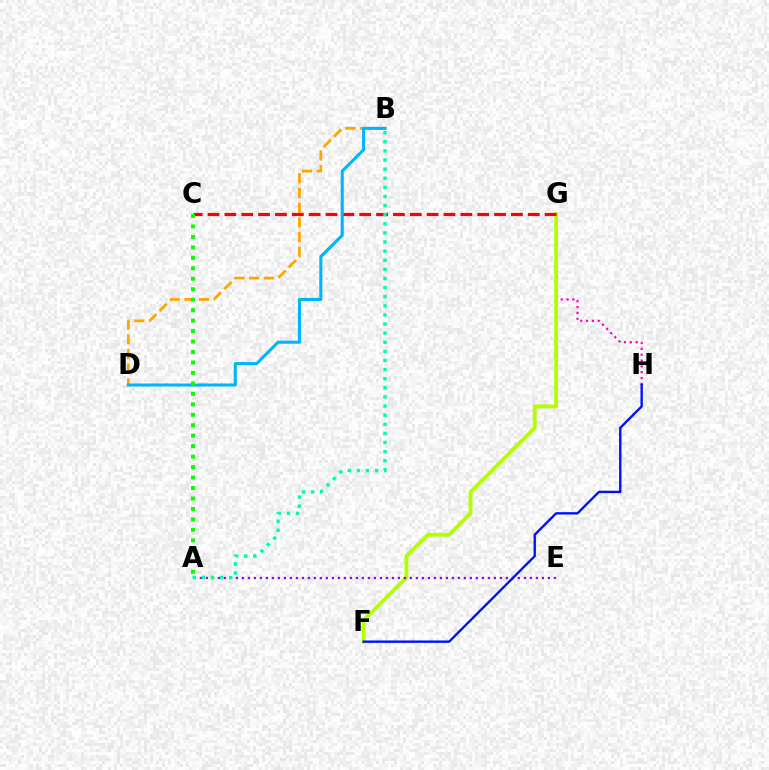{('G', 'H'): [{'color': '#ff00bd', 'line_style': 'dotted', 'thickness': 1.59}], ('F', 'G'): [{'color': '#b3ff00', 'line_style': 'solid', 'thickness': 2.76}], ('B', 'D'): [{'color': '#ffa500', 'line_style': 'dashed', 'thickness': 2.0}, {'color': '#00b5ff', 'line_style': 'solid', 'thickness': 2.2}], ('C', 'G'): [{'color': '#ff0000', 'line_style': 'dashed', 'thickness': 2.29}], ('A', 'E'): [{'color': '#9b00ff', 'line_style': 'dotted', 'thickness': 1.63}], ('A', 'B'): [{'color': '#00ff9d', 'line_style': 'dotted', 'thickness': 2.48}], ('F', 'H'): [{'color': '#0010ff', 'line_style': 'solid', 'thickness': 1.71}], ('A', 'C'): [{'color': '#08ff00', 'line_style': 'dotted', 'thickness': 2.84}]}